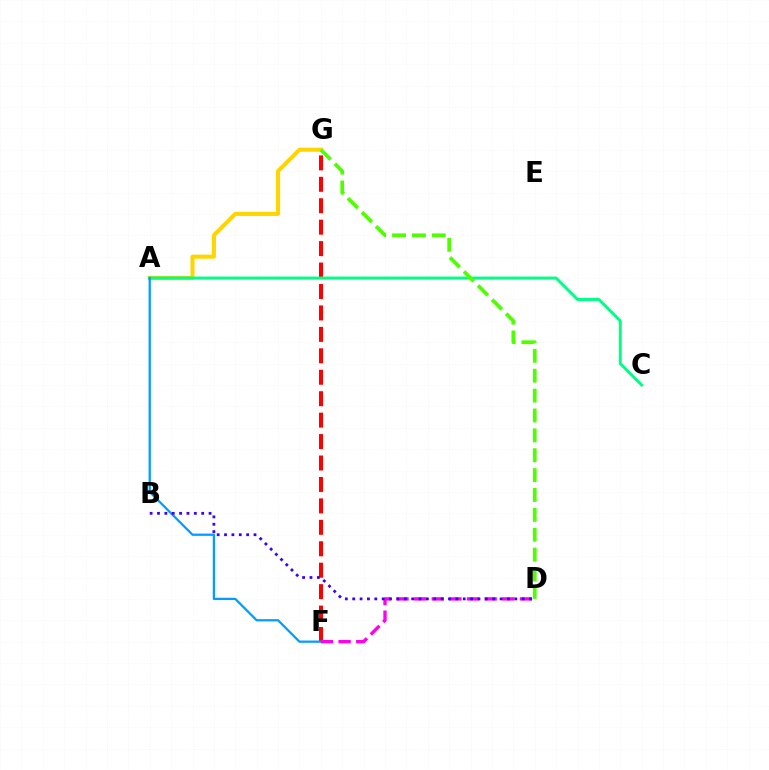{('A', 'G'): [{'color': '#ffd500', 'line_style': 'solid', 'thickness': 2.94}], ('F', 'G'): [{'color': '#ff0000', 'line_style': 'dashed', 'thickness': 2.91}], ('A', 'C'): [{'color': '#00ff86', 'line_style': 'solid', 'thickness': 2.15}], ('A', 'F'): [{'color': '#009eff', 'line_style': 'solid', 'thickness': 1.63}], ('D', 'F'): [{'color': '#ff00ed', 'line_style': 'dashed', 'thickness': 2.39}], ('D', 'G'): [{'color': '#4fff00', 'line_style': 'dashed', 'thickness': 2.7}], ('B', 'D'): [{'color': '#3700ff', 'line_style': 'dotted', 'thickness': 2.0}]}